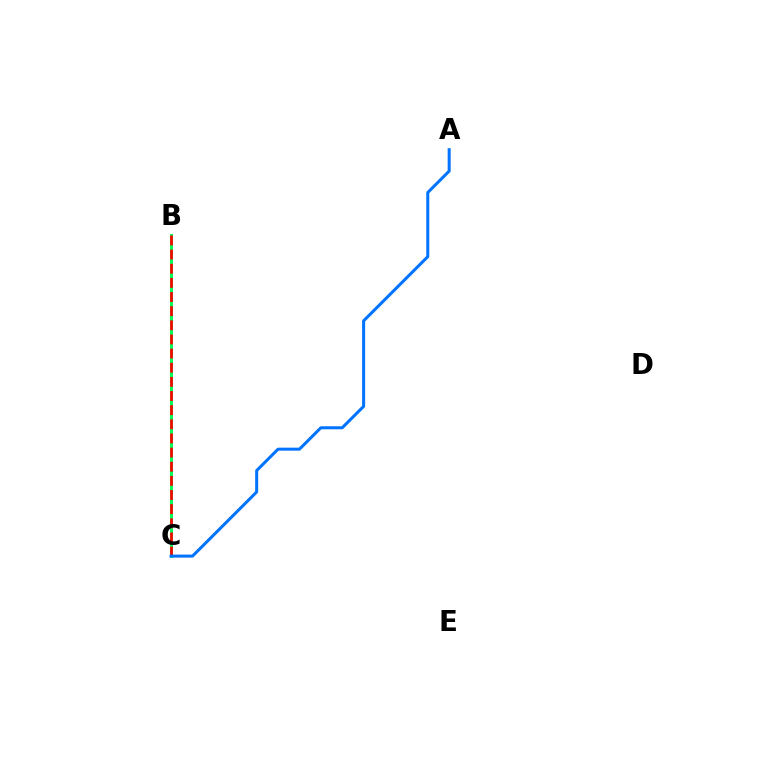{('B', 'C'): [{'color': '#d1ff00', 'line_style': 'dashed', 'thickness': 1.56}, {'color': '#b900ff', 'line_style': 'dashed', 'thickness': 1.81}, {'color': '#00ff5c', 'line_style': 'solid', 'thickness': 2.17}, {'color': '#ff0000', 'line_style': 'dashed', 'thickness': 1.92}], ('A', 'C'): [{'color': '#0074ff', 'line_style': 'solid', 'thickness': 2.18}]}